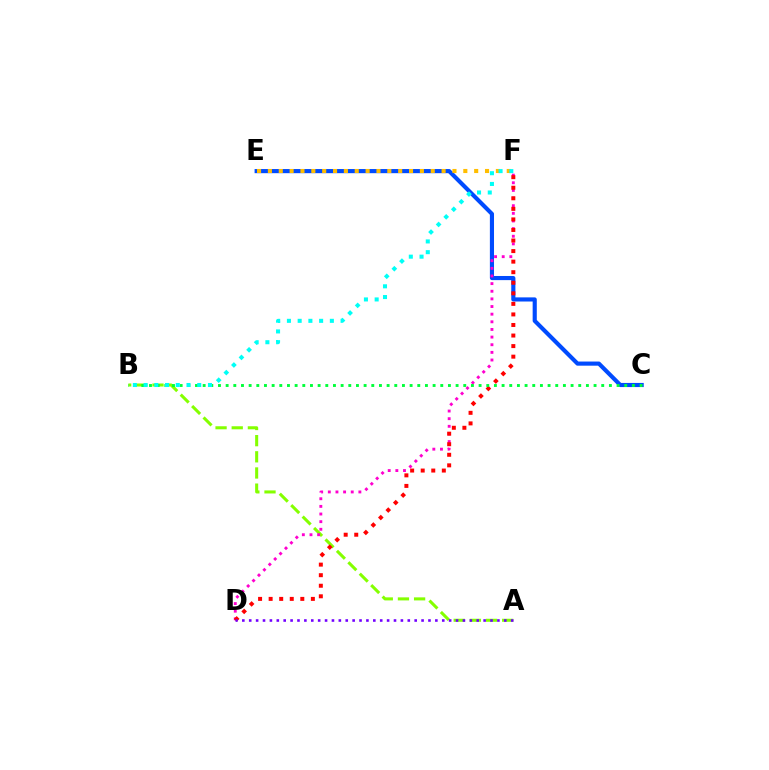{('C', 'E'): [{'color': '#004bff', 'line_style': 'solid', 'thickness': 2.98}], ('A', 'B'): [{'color': '#84ff00', 'line_style': 'dashed', 'thickness': 2.2}], ('D', 'F'): [{'color': '#ff00cf', 'line_style': 'dotted', 'thickness': 2.08}, {'color': '#ff0000', 'line_style': 'dotted', 'thickness': 2.87}], ('E', 'F'): [{'color': '#ffbd00', 'line_style': 'dotted', 'thickness': 2.95}], ('A', 'D'): [{'color': '#7200ff', 'line_style': 'dotted', 'thickness': 1.87}], ('B', 'C'): [{'color': '#00ff39', 'line_style': 'dotted', 'thickness': 2.08}], ('B', 'F'): [{'color': '#00fff6', 'line_style': 'dotted', 'thickness': 2.92}]}